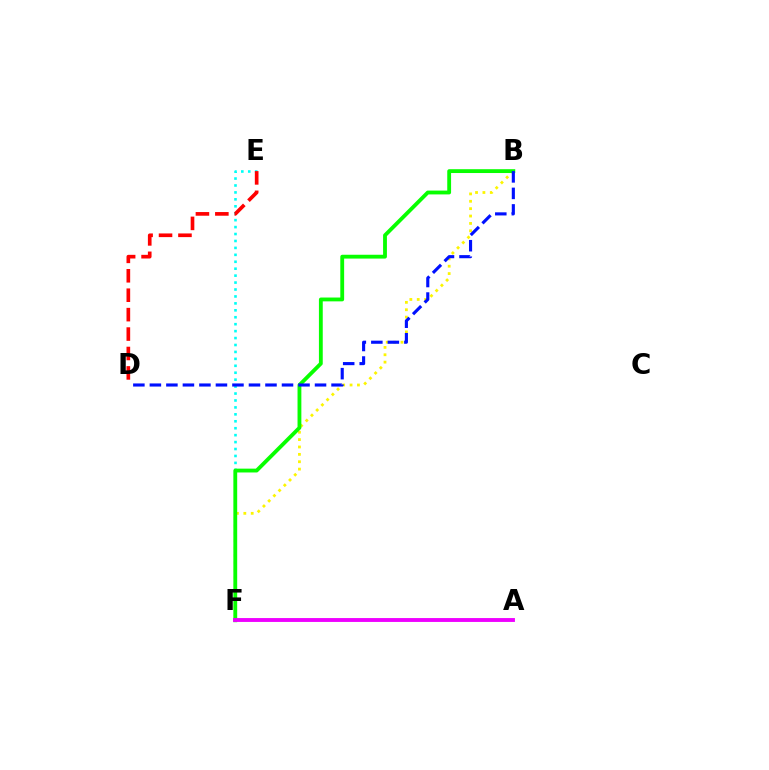{('E', 'F'): [{'color': '#00fff6', 'line_style': 'dotted', 'thickness': 1.88}], ('B', 'F'): [{'color': '#fcf500', 'line_style': 'dotted', 'thickness': 2.0}, {'color': '#08ff00', 'line_style': 'solid', 'thickness': 2.76}], ('A', 'F'): [{'color': '#ee00ff', 'line_style': 'solid', 'thickness': 2.79}], ('B', 'D'): [{'color': '#0010ff', 'line_style': 'dashed', 'thickness': 2.24}], ('D', 'E'): [{'color': '#ff0000', 'line_style': 'dashed', 'thickness': 2.64}]}